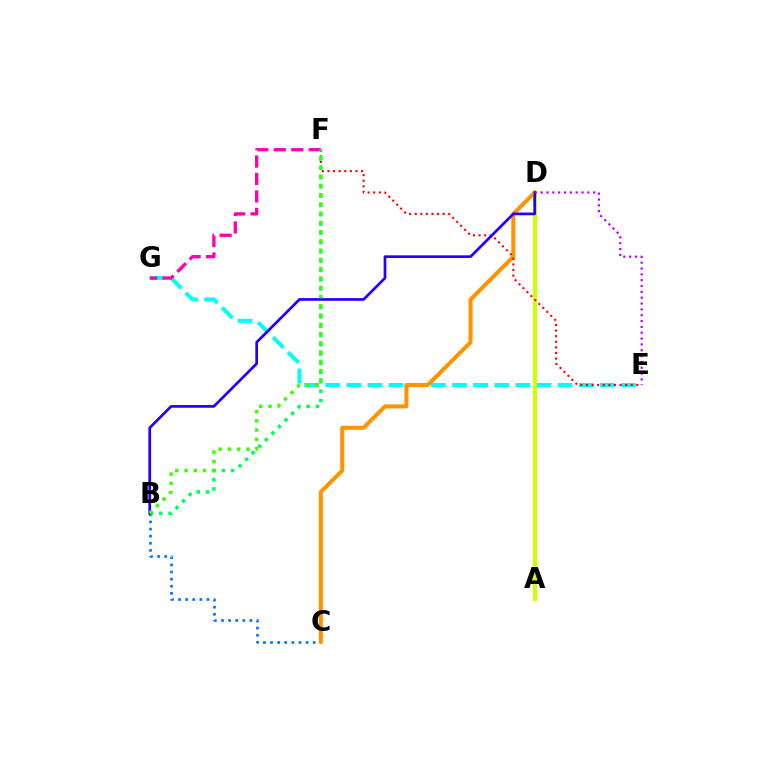{('E', 'G'): [{'color': '#00fff6', 'line_style': 'dashed', 'thickness': 2.87}], ('F', 'G'): [{'color': '#ff00ac', 'line_style': 'dashed', 'thickness': 2.37}], ('B', 'C'): [{'color': '#0074ff', 'line_style': 'dotted', 'thickness': 1.93}], ('C', 'D'): [{'color': '#ff9400', 'line_style': 'solid', 'thickness': 2.92}], ('A', 'D'): [{'color': '#d1ff00', 'line_style': 'solid', 'thickness': 2.97}], ('E', 'F'): [{'color': '#ff0000', 'line_style': 'dotted', 'thickness': 1.52}], ('B', 'F'): [{'color': '#00ff5c', 'line_style': 'dotted', 'thickness': 2.52}, {'color': '#3dff00', 'line_style': 'dotted', 'thickness': 2.52}], ('B', 'D'): [{'color': '#2500ff', 'line_style': 'solid', 'thickness': 1.95}], ('D', 'E'): [{'color': '#b900ff', 'line_style': 'dotted', 'thickness': 1.59}]}